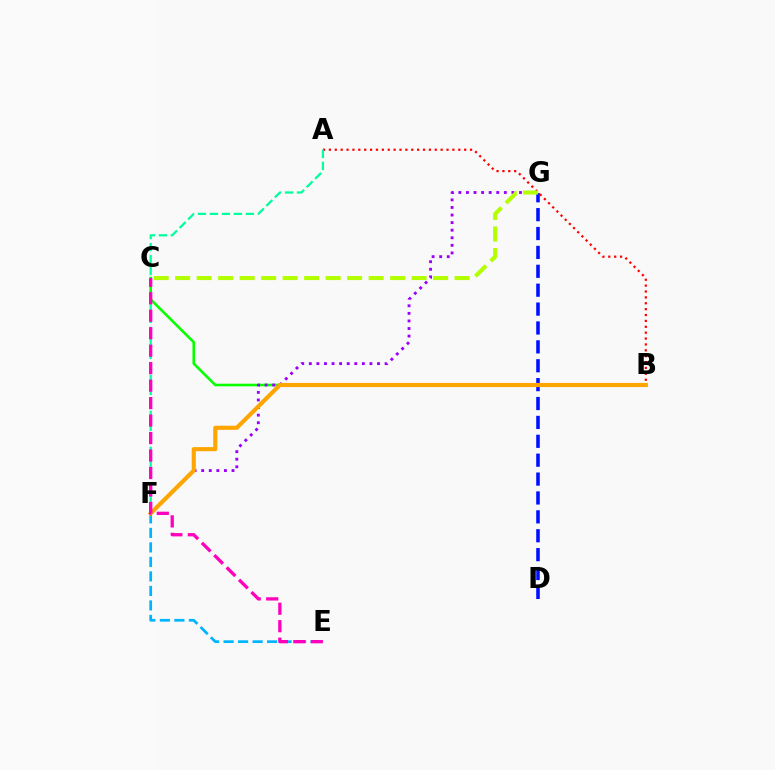{('A', 'B'): [{'color': '#ff0000', 'line_style': 'dotted', 'thickness': 1.6}], ('E', 'F'): [{'color': '#00b5ff', 'line_style': 'dashed', 'thickness': 1.97}], ('A', 'F'): [{'color': '#00ff9d', 'line_style': 'dashed', 'thickness': 1.63}], ('D', 'G'): [{'color': '#0010ff', 'line_style': 'dashed', 'thickness': 2.57}], ('B', 'C'): [{'color': '#08ff00', 'line_style': 'solid', 'thickness': 1.87}], ('F', 'G'): [{'color': '#9b00ff', 'line_style': 'dotted', 'thickness': 2.06}], ('B', 'F'): [{'color': '#ffa500', 'line_style': 'solid', 'thickness': 2.96}], ('C', 'G'): [{'color': '#b3ff00', 'line_style': 'dashed', 'thickness': 2.92}], ('C', 'E'): [{'color': '#ff00bd', 'line_style': 'dashed', 'thickness': 2.37}]}